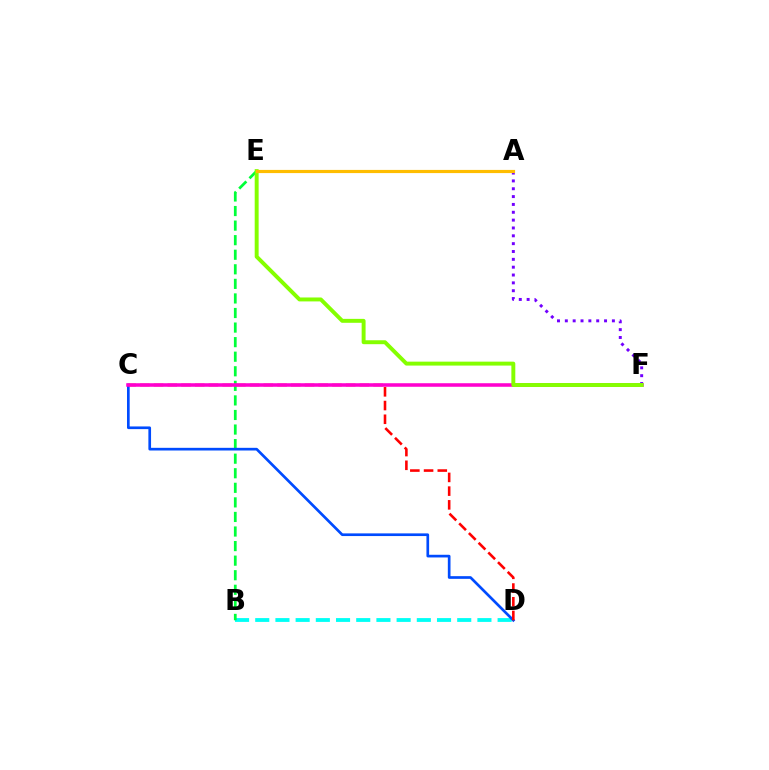{('A', 'F'): [{'color': '#7200ff', 'line_style': 'dotted', 'thickness': 2.13}], ('B', 'D'): [{'color': '#00fff6', 'line_style': 'dashed', 'thickness': 2.74}], ('B', 'E'): [{'color': '#00ff39', 'line_style': 'dashed', 'thickness': 1.98}], ('C', 'D'): [{'color': '#004bff', 'line_style': 'solid', 'thickness': 1.93}, {'color': '#ff0000', 'line_style': 'dashed', 'thickness': 1.86}], ('C', 'F'): [{'color': '#ff00cf', 'line_style': 'solid', 'thickness': 2.55}], ('E', 'F'): [{'color': '#84ff00', 'line_style': 'solid', 'thickness': 2.83}], ('A', 'E'): [{'color': '#ffbd00', 'line_style': 'solid', 'thickness': 2.29}]}